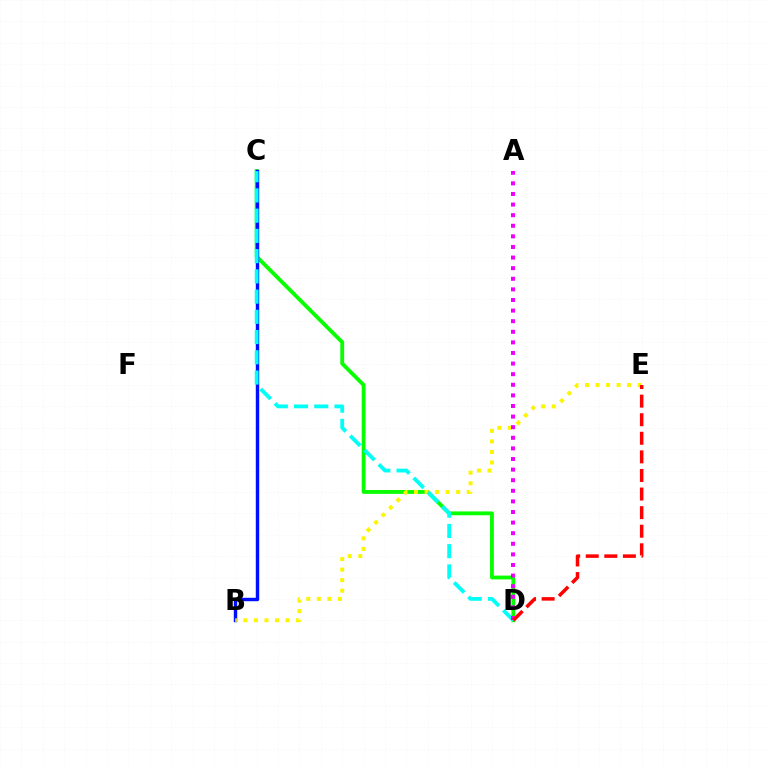{('C', 'D'): [{'color': '#08ff00', 'line_style': 'solid', 'thickness': 2.76}, {'color': '#00fff6', 'line_style': 'dashed', 'thickness': 2.75}], ('B', 'C'): [{'color': '#0010ff', 'line_style': 'solid', 'thickness': 2.47}], ('B', 'E'): [{'color': '#fcf500', 'line_style': 'dotted', 'thickness': 2.86}], ('A', 'D'): [{'color': '#ee00ff', 'line_style': 'dotted', 'thickness': 2.88}], ('D', 'E'): [{'color': '#ff0000', 'line_style': 'dashed', 'thickness': 2.52}]}